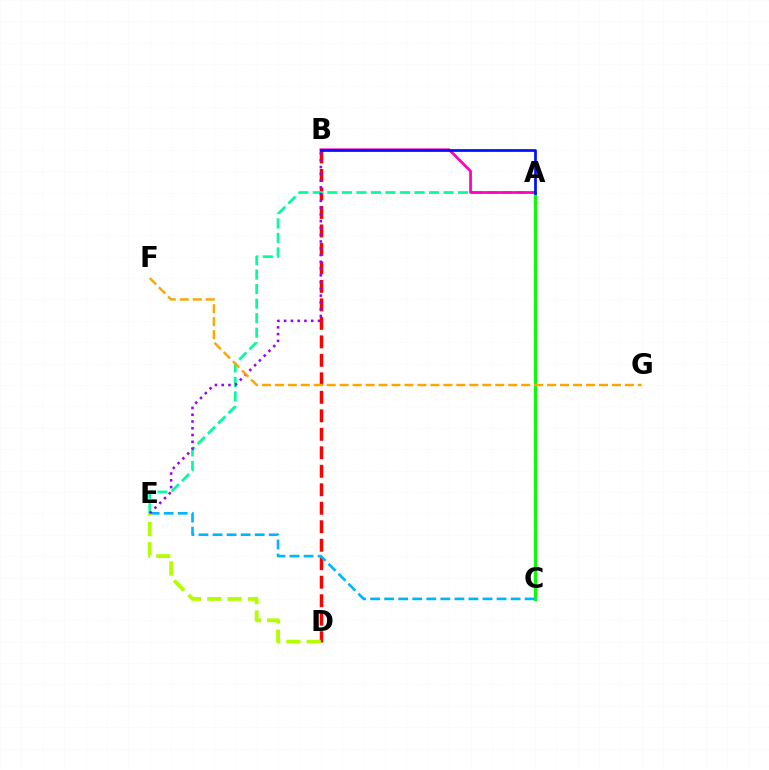{('B', 'D'): [{'color': '#ff0000', 'line_style': 'dashed', 'thickness': 2.51}], ('A', 'E'): [{'color': '#00ff9d', 'line_style': 'dashed', 'thickness': 1.97}], ('A', 'B'): [{'color': '#ff00bd', 'line_style': 'solid', 'thickness': 1.96}, {'color': '#0010ff', 'line_style': 'solid', 'thickness': 1.96}], ('A', 'C'): [{'color': '#08ff00', 'line_style': 'solid', 'thickness': 2.21}], ('C', 'E'): [{'color': '#00b5ff', 'line_style': 'dashed', 'thickness': 1.91}], ('D', 'E'): [{'color': '#b3ff00', 'line_style': 'dashed', 'thickness': 2.76}], ('B', 'E'): [{'color': '#9b00ff', 'line_style': 'dotted', 'thickness': 1.84}], ('F', 'G'): [{'color': '#ffa500', 'line_style': 'dashed', 'thickness': 1.76}]}